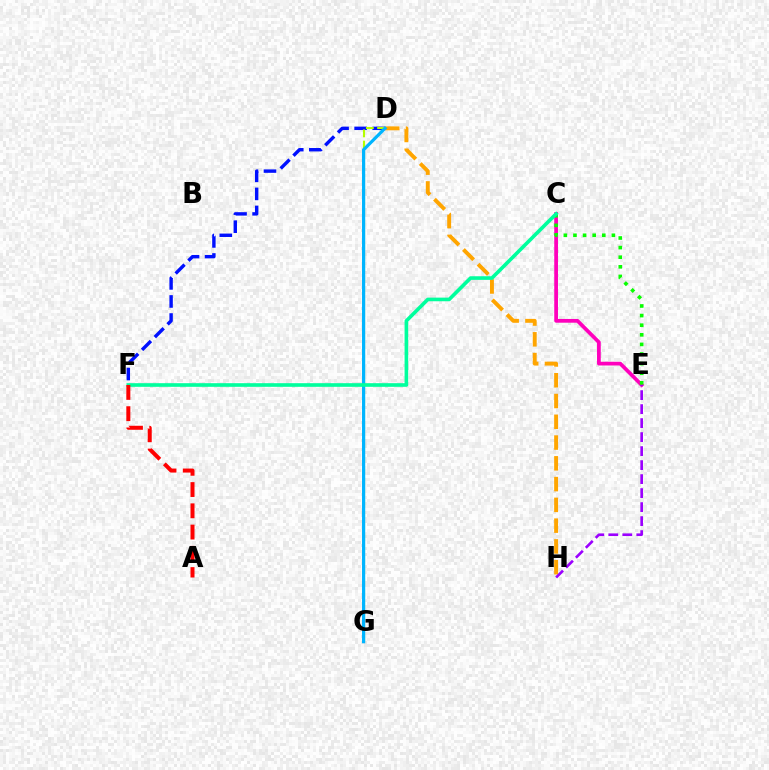{('C', 'E'): [{'color': '#ff00bd', 'line_style': 'solid', 'thickness': 2.69}, {'color': '#08ff00', 'line_style': 'dotted', 'thickness': 2.61}], ('D', 'H'): [{'color': '#ffa500', 'line_style': 'dashed', 'thickness': 2.82}], ('D', 'F'): [{'color': '#0010ff', 'line_style': 'dashed', 'thickness': 2.45}], ('D', 'G'): [{'color': '#b3ff00', 'line_style': 'dashed', 'thickness': 1.52}, {'color': '#00b5ff', 'line_style': 'solid', 'thickness': 2.3}], ('E', 'H'): [{'color': '#9b00ff', 'line_style': 'dashed', 'thickness': 1.9}], ('C', 'F'): [{'color': '#00ff9d', 'line_style': 'solid', 'thickness': 2.61}], ('A', 'F'): [{'color': '#ff0000', 'line_style': 'dashed', 'thickness': 2.89}]}